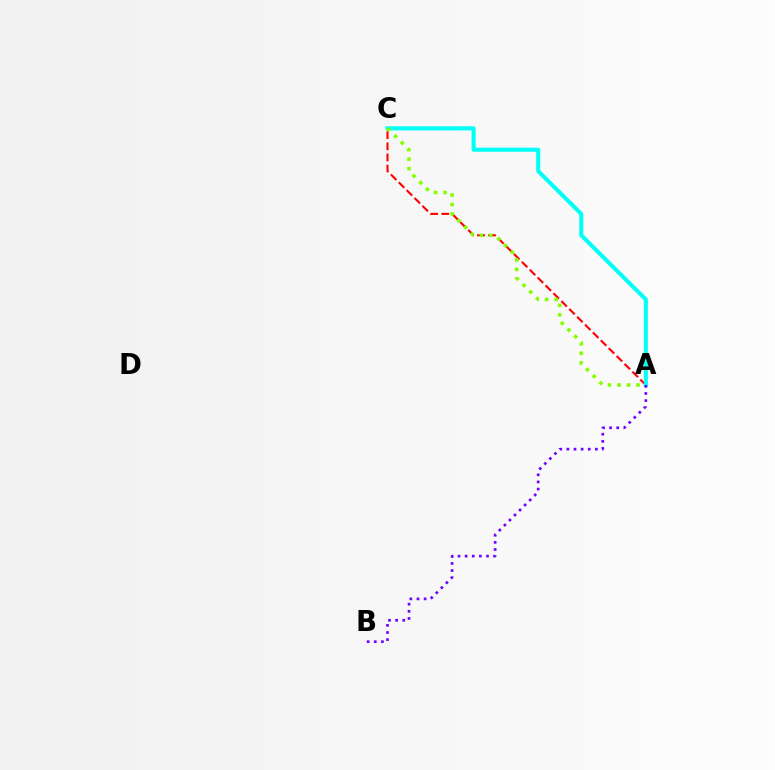{('A', 'C'): [{'color': '#ff0000', 'line_style': 'dashed', 'thickness': 1.51}, {'color': '#00fff6', 'line_style': 'solid', 'thickness': 2.93}, {'color': '#84ff00', 'line_style': 'dotted', 'thickness': 2.58}], ('A', 'B'): [{'color': '#7200ff', 'line_style': 'dotted', 'thickness': 1.94}]}